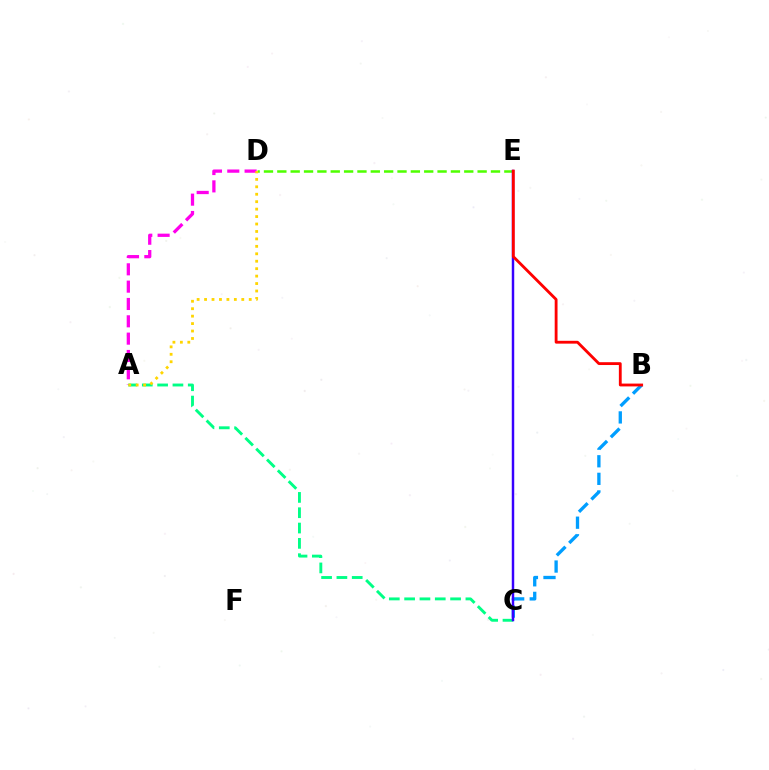{('D', 'E'): [{'color': '#4fff00', 'line_style': 'dashed', 'thickness': 1.81}], ('B', 'C'): [{'color': '#009eff', 'line_style': 'dashed', 'thickness': 2.39}], ('A', 'D'): [{'color': '#ff00ed', 'line_style': 'dashed', 'thickness': 2.35}, {'color': '#ffd500', 'line_style': 'dotted', 'thickness': 2.02}], ('A', 'C'): [{'color': '#00ff86', 'line_style': 'dashed', 'thickness': 2.08}], ('C', 'E'): [{'color': '#3700ff', 'line_style': 'solid', 'thickness': 1.77}], ('B', 'E'): [{'color': '#ff0000', 'line_style': 'solid', 'thickness': 2.04}]}